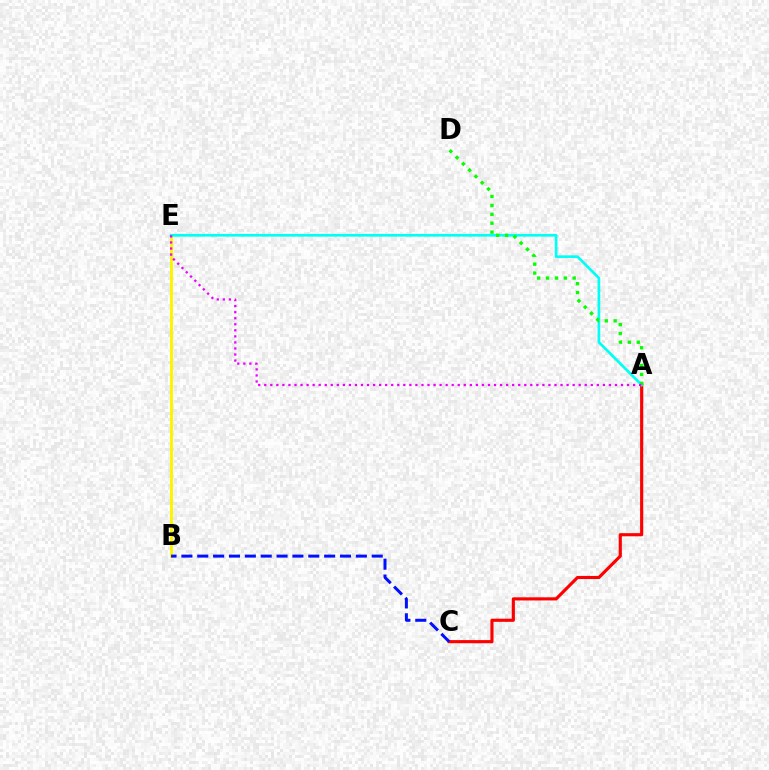{('B', 'E'): [{'color': '#fcf500', 'line_style': 'solid', 'thickness': 2.12}], ('A', 'C'): [{'color': '#ff0000', 'line_style': 'solid', 'thickness': 2.26}], ('A', 'E'): [{'color': '#00fff6', 'line_style': 'solid', 'thickness': 1.93}, {'color': '#ee00ff', 'line_style': 'dotted', 'thickness': 1.64}], ('B', 'C'): [{'color': '#0010ff', 'line_style': 'dashed', 'thickness': 2.15}], ('A', 'D'): [{'color': '#08ff00', 'line_style': 'dotted', 'thickness': 2.42}]}